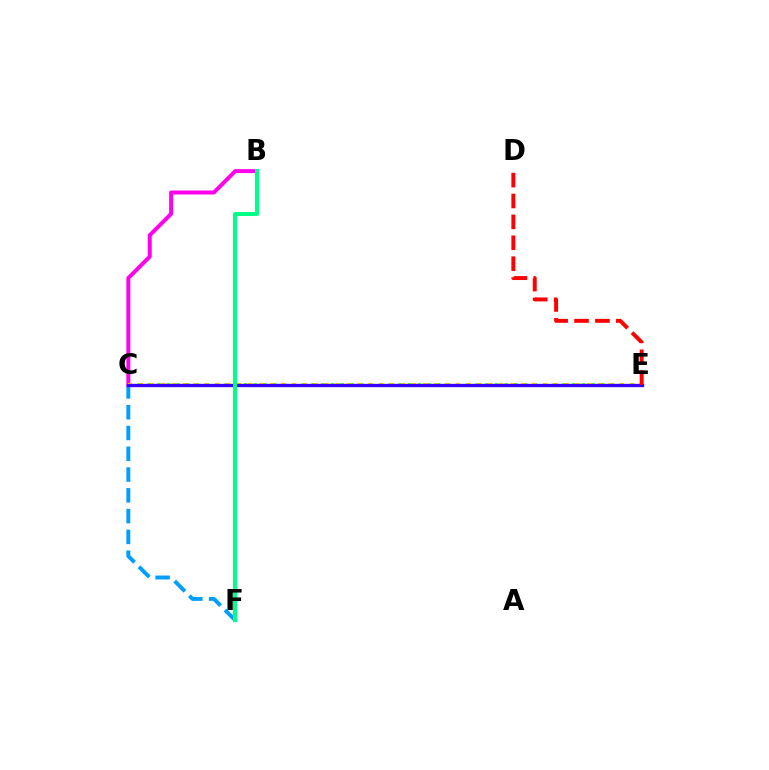{('C', 'F'): [{'color': '#009eff', 'line_style': 'dashed', 'thickness': 2.82}], ('B', 'C'): [{'color': '#ff00ed', 'line_style': 'solid', 'thickness': 2.86}], ('C', 'E'): [{'color': '#4fff00', 'line_style': 'dotted', 'thickness': 2.62}, {'color': '#ffd500', 'line_style': 'dotted', 'thickness': 2.97}, {'color': '#3700ff', 'line_style': 'solid', 'thickness': 2.39}], ('B', 'F'): [{'color': '#00ff86', 'line_style': 'solid', 'thickness': 2.91}], ('D', 'E'): [{'color': '#ff0000', 'line_style': 'dashed', 'thickness': 2.84}]}